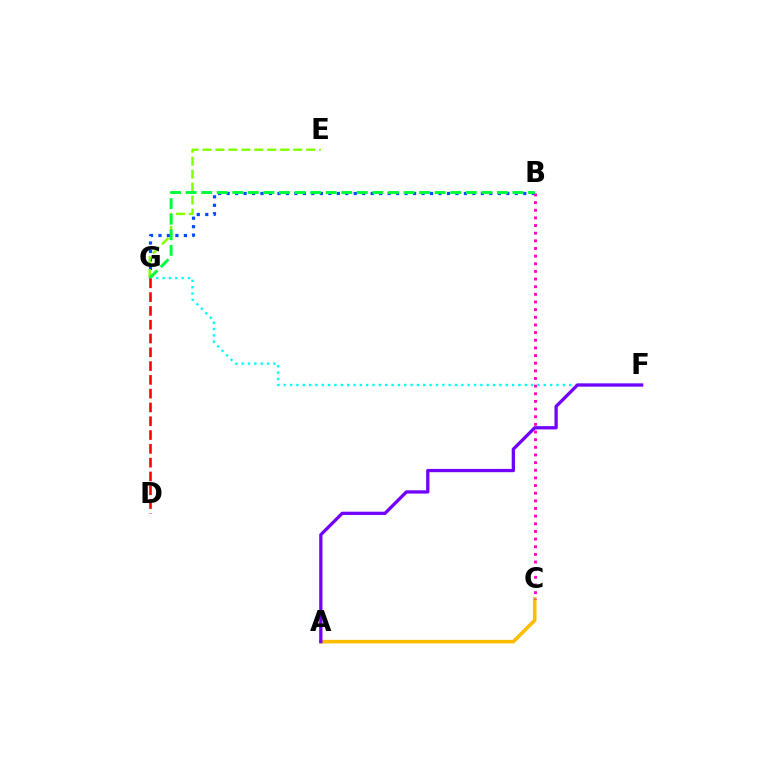{('A', 'C'): [{'color': '#ffbd00', 'line_style': 'solid', 'thickness': 2.58}], ('B', 'G'): [{'color': '#004bff', 'line_style': 'dotted', 'thickness': 2.3}, {'color': '#00ff39', 'line_style': 'dashed', 'thickness': 2.11}], ('E', 'G'): [{'color': '#84ff00', 'line_style': 'dashed', 'thickness': 1.76}], ('F', 'G'): [{'color': '#00fff6', 'line_style': 'dotted', 'thickness': 1.72}], ('B', 'C'): [{'color': '#ff00cf', 'line_style': 'dotted', 'thickness': 2.08}], ('A', 'F'): [{'color': '#7200ff', 'line_style': 'solid', 'thickness': 2.36}], ('D', 'G'): [{'color': '#ff0000', 'line_style': 'dashed', 'thickness': 1.87}]}